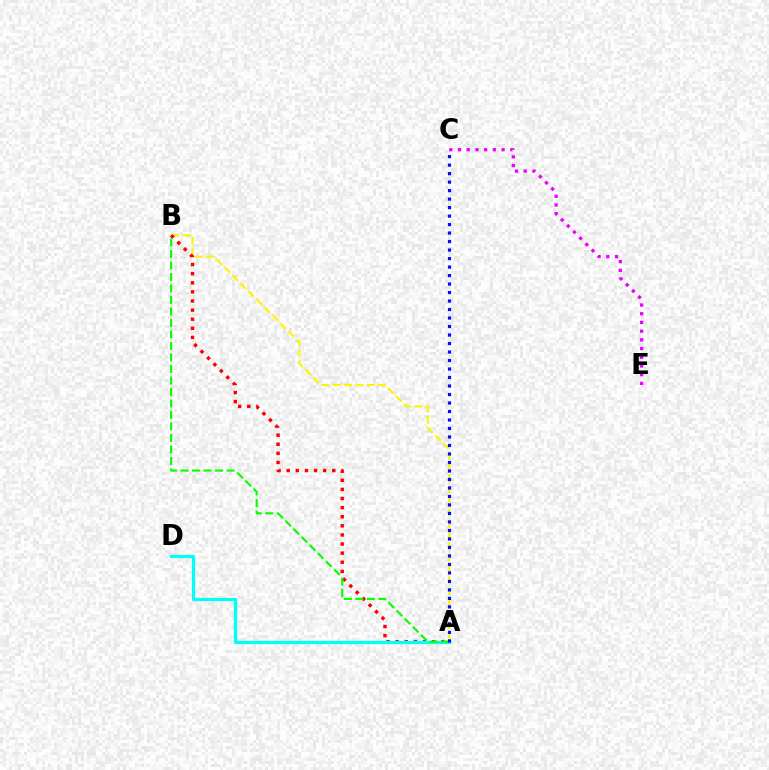{('A', 'B'): [{'color': '#fcf500', 'line_style': 'dashed', 'thickness': 1.54}, {'color': '#ff0000', 'line_style': 'dotted', 'thickness': 2.47}, {'color': '#08ff00', 'line_style': 'dashed', 'thickness': 1.56}], ('A', 'D'): [{'color': '#00fff6', 'line_style': 'solid', 'thickness': 2.31}], ('C', 'E'): [{'color': '#ee00ff', 'line_style': 'dotted', 'thickness': 2.37}], ('A', 'C'): [{'color': '#0010ff', 'line_style': 'dotted', 'thickness': 2.31}]}